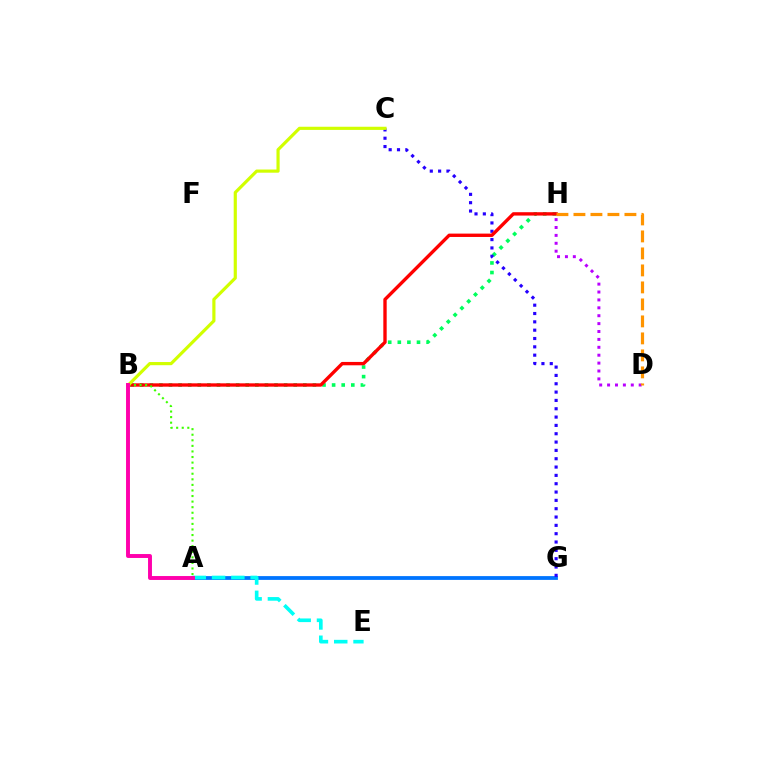{('A', 'G'): [{'color': '#0074ff', 'line_style': 'solid', 'thickness': 2.73}], ('B', 'H'): [{'color': '#00ff5c', 'line_style': 'dotted', 'thickness': 2.61}, {'color': '#ff0000', 'line_style': 'solid', 'thickness': 2.42}], ('C', 'G'): [{'color': '#2500ff', 'line_style': 'dotted', 'thickness': 2.26}], ('D', 'H'): [{'color': '#b900ff', 'line_style': 'dotted', 'thickness': 2.15}, {'color': '#ff9400', 'line_style': 'dashed', 'thickness': 2.31}], ('A', 'E'): [{'color': '#00fff6', 'line_style': 'dashed', 'thickness': 2.62}], ('A', 'B'): [{'color': '#3dff00', 'line_style': 'dotted', 'thickness': 1.51}, {'color': '#ff00ac', 'line_style': 'solid', 'thickness': 2.83}], ('B', 'C'): [{'color': '#d1ff00', 'line_style': 'solid', 'thickness': 2.28}]}